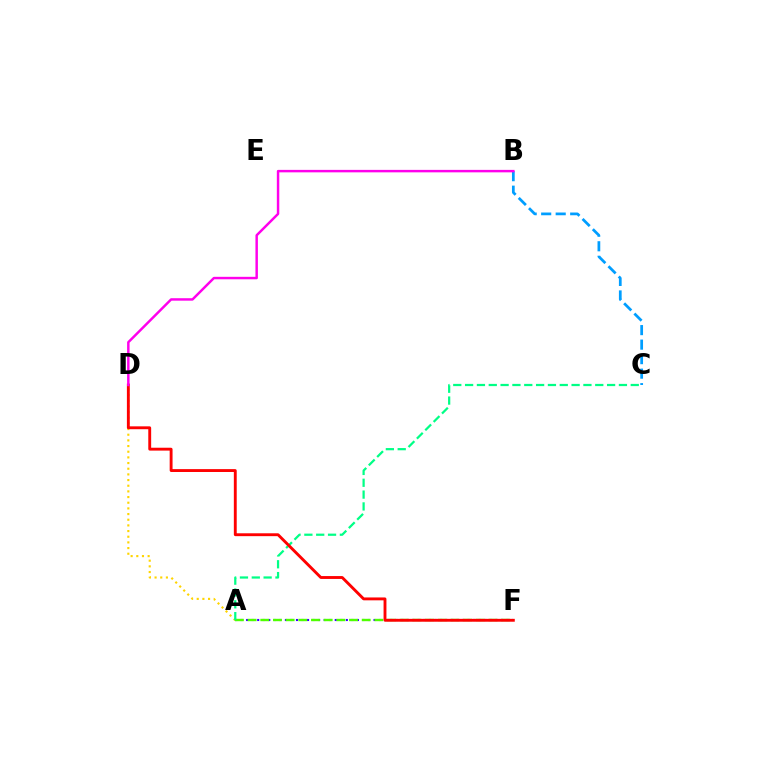{('A', 'F'): [{'color': '#3700ff', 'line_style': 'dotted', 'thickness': 1.51}, {'color': '#4fff00', 'line_style': 'dashed', 'thickness': 1.72}], ('A', 'D'): [{'color': '#ffd500', 'line_style': 'dotted', 'thickness': 1.54}], ('A', 'C'): [{'color': '#00ff86', 'line_style': 'dashed', 'thickness': 1.61}], ('D', 'F'): [{'color': '#ff0000', 'line_style': 'solid', 'thickness': 2.07}], ('B', 'C'): [{'color': '#009eff', 'line_style': 'dashed', 'thickness': 1.97}], ('B', 'D'): [{'color': '#ff00ed', 'line_style': 'solid', 'thickness': 1.77}]}